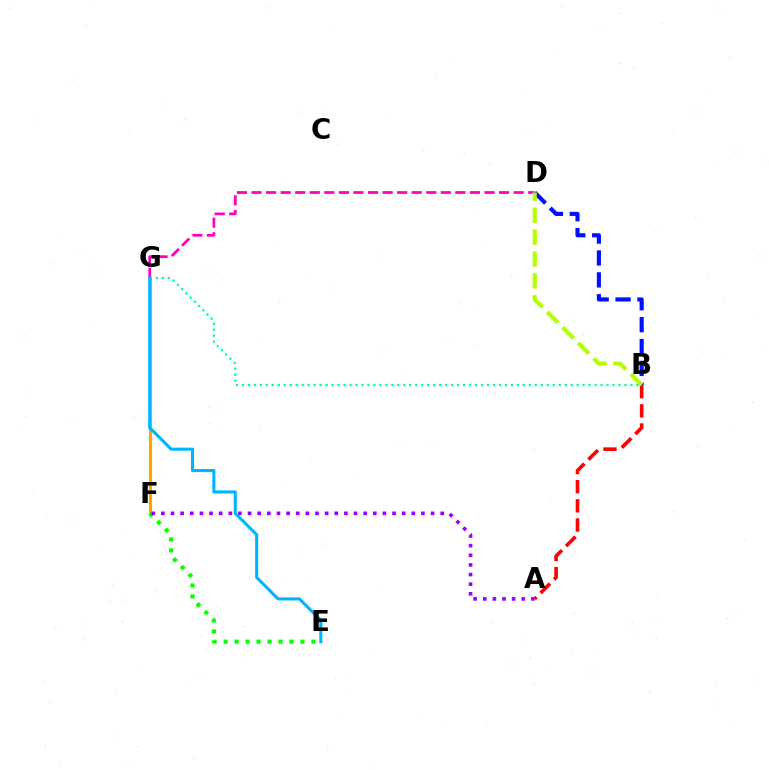{('B', 'G'): [{'color': '#00ff9d', 'line_style': 'dotted', 'thickness': 1.62}], ('F', 'G'): [{'color': '#ffa500', 'line_style': 'solid', 'thickness': 2.25}], ('E', 'F'): [{'color': '#08ff00', 'line_style': 'dotted', 'thickness': 2.98}], ('A', 'B'): [{'color': '#ff0000', 'line_style': 'dashed', 'thickness': 2.6}], ('D', 'G'): [{'color': '#ff00bd', 'line_style': 'dashed', 'thickness': 1.98}], ('B', 'D'): [{'color': '#0010ff', 'line_style': 'dashed', 'thickness': 2.97}, {'color': '#b3ff00', 'line_style': 'dashed', 'thickness': 2.97}], ('A', 'F'): [{'color': '#9b00ff', 'line_style': 'dotted', 'thickness': 2.62}], ('E', 'G'): [{'color': '#00b5ff', 'line_style': 'solid', 'thickness': 2.22}]}